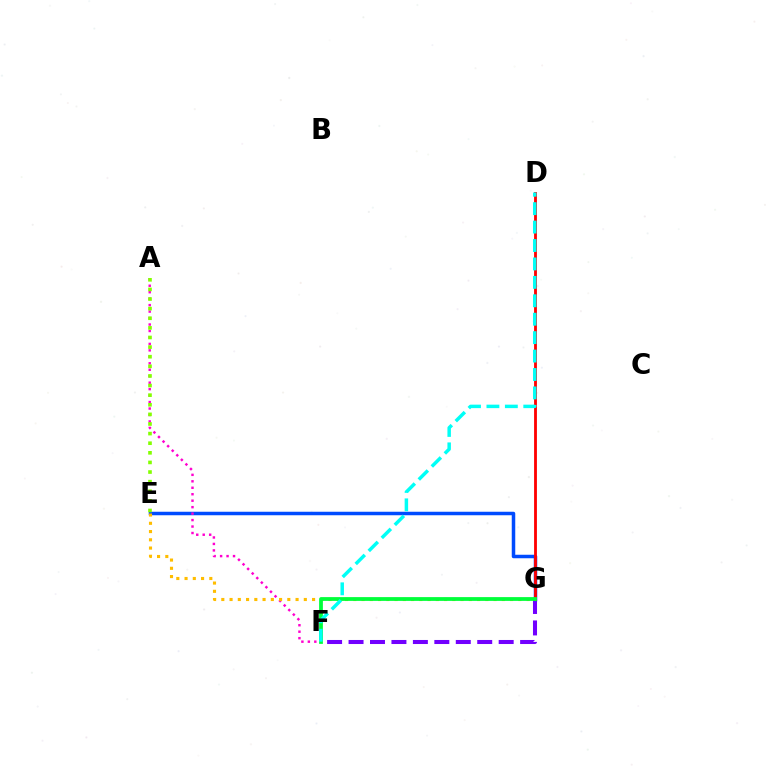{('F', 'G'): [{'color': '#7200ff', 'line_style': 'dashed', 'thickness': 2.91}, {'color': '#00ff39', 'line_style': 'solid', 'thickness': 2.72}], ('E', 'G'): [{'color': '#004bff', 'line_style': 'solid', 'thickness': 2.52}, {'color': '#ffbd00', 'line_style': 'dotted', 'thickness': 2.24}], ('A', 'F'): [{'color': '#ff00cf', 'line_style': 'dotted', 'thickness': 1.76}], ('D', 'G'): [{'color': '#ff0000', 'line_style': 'solid', 'thickness': 2.03}], ('A', 'E'): [{'color': '#84ff00', 'line_style': 'dotted', 'thickness': 2.61}], ('D', 'F'): [{'color': '#00fff6', 'line_style': 'dashed', 'thickness': 2.5}]}